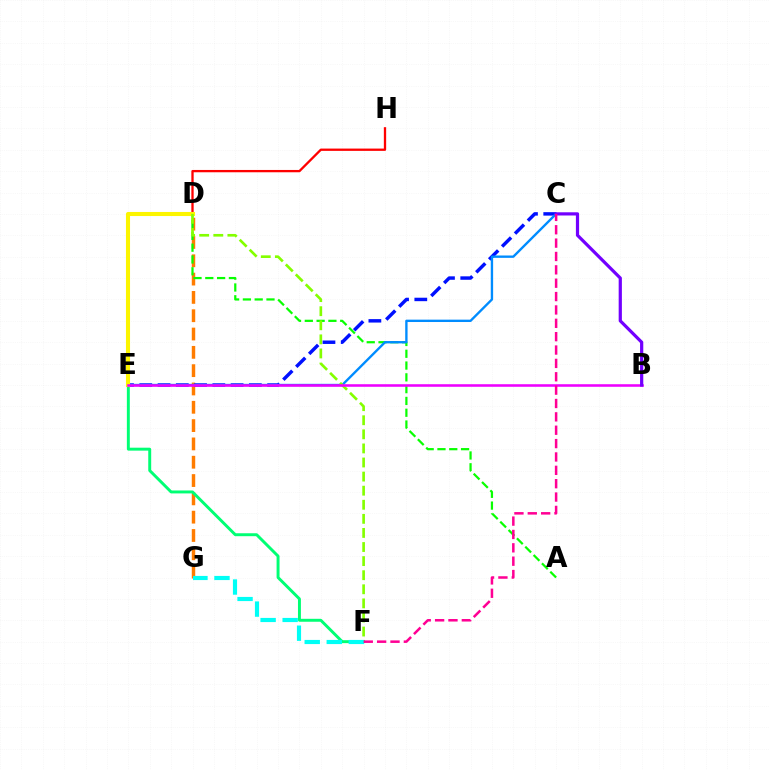{('D', 'G'): [{'color': '#ff7c00', 'line_style': 'dashed', 'thickness': 2.49}], ('D', 'H'): [{'color': '#ff0000', 'line_style': 'solid', 'thickness': 1.66}], ('A', 'D'): [{'color': '#08ff00', 'line_style': 'dashed', 'thickness': 1.6}], ('C', 'E'): [{'color': '#0010ff', 'line_style': 'dashed', 'thickness': 2.48}, {'color': '#008cff', 'line_style': 'solid', 'thickness': 1.7}], ('E', 'F'): [{'color': '#00ff74', 'line_style': 'solid', 'thickness': 2.12}], ('D', 'E'): [{'color': '#fcf500', 'line_style': 'solid', 'thickness': 2.93}], ('D', 'F'): [{'color': '#84ff00', 'line_style': 'dashed', 'thickness': 1.91}], ('B', 'E'): [{'color': '#ee00ff', 'line_style': 'solid', 'thickness': 1.85}], ('B', 'C'): [{'color': '#7200ff', 'line_style': 'solid', 'thickness': 2.31}], ('F', 'G'): [{'color': '#00fff6', 'line_style': 'dashed', 'thickness': 2.99}], ('C', 'F'): [{'color': '#ff0094', 'line_style': 'dashed', 'thickness': 1.82}]}